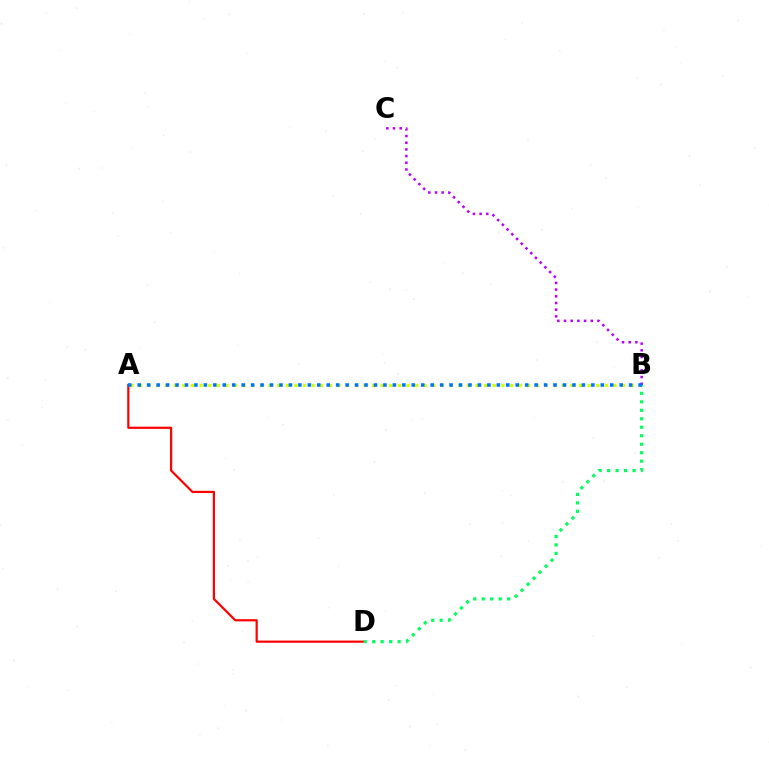{('A', 'D'): [{'color': '#ff0000', 'line_style': 'solid', 'thickness': 1.59}], ('A', 'B'): [{'color': '#d1ff00', 'line_style': 'dotted', 'thickness': 2.34}, {'color': '#0074ff', 'line_style': 'dotted', 'thickness': 2.57}], ('B', 'C'): [{'color': '#b900ff', 'line_style': 'dotted', 'thickness': 1.82}], ('B', 'D'): [{'color': '#00ff5c', 'line_style': 'dotted', 'thickness': 2.3}]}